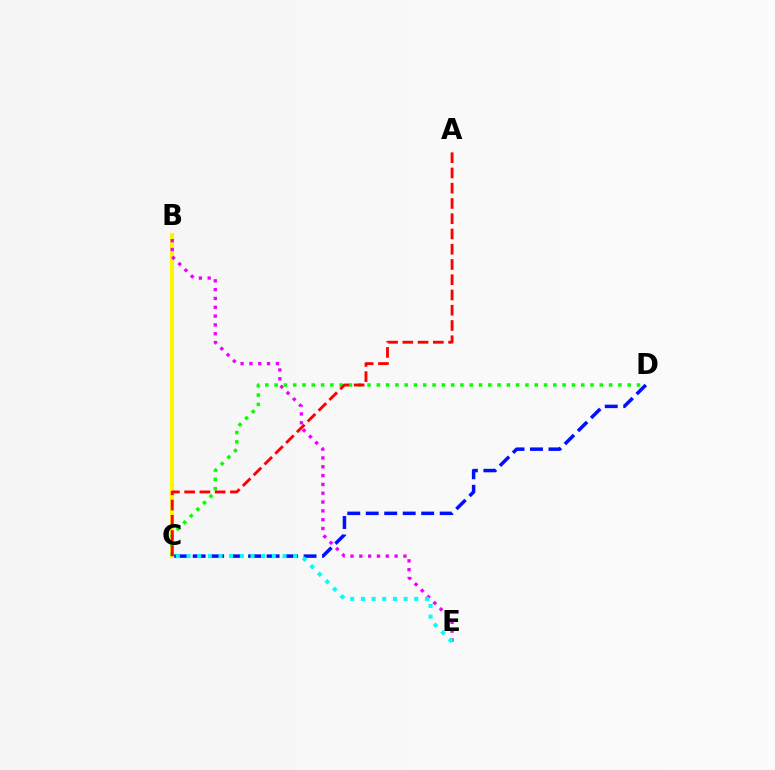{('B', 'C'): [{'color': '#fcf500', 'line_style': 'solid', 'thickness': 2.96}], ('C', 'D'): [{'color': '#08ff00', 'line_style': 'dotted', 'thickness': 2.52}, {'color': '#0010ff', 'line_style': 'dashed', 'thickness': 2.51}], ('B', 'E'): [{'color': '#ee00ff', 'line_style': 'dotted', 'thickness': 2.4}], ('C', 'E'): [{'color': '#00fff6', 'line_style': 'dotted', 'thickness': 2.9}], ('A', 'C'): [{'color': '#ff0000', 'line_style': 'dashed', 'thickness': 2.07}]}